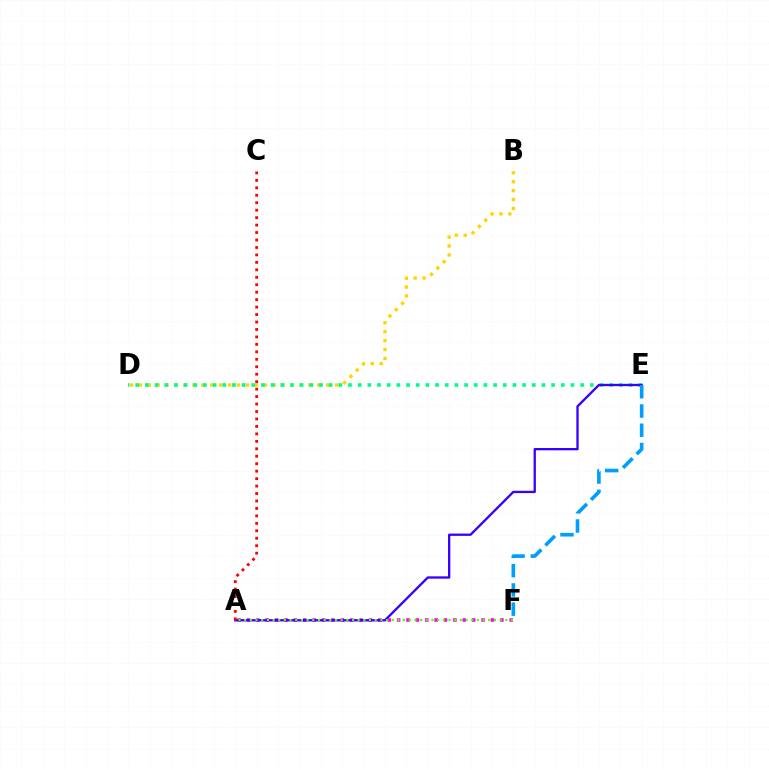{('A', 'F'): [{'color': '#ff00ed', 'line_style': 'dotted', 'thickness': 2.55}, {'color': '#4fff00', 'line_style': 'dotted', 'thickness': 1.54}], ('B', 'D'): [{'color': '#ffd500', 'line_style': 'dotted', 'thickness': 2.42}], ('D', 'E'): [{'color': '#00ff86', 'line_style': 'dotted', 'thickness': 2.63}], ('A', 'E'): [{'color': '#3700ff', 'line_style': 'solid', 'thickness': 1.67}], ('A', 'C'): [{'color': '#ff0000', 'line_style': 'dotted', 'thickness': 2.03}], ('E', 'F'): [{'color': '#009eff', 'line_style': 'dashed', 'thickness': 2.62}]}